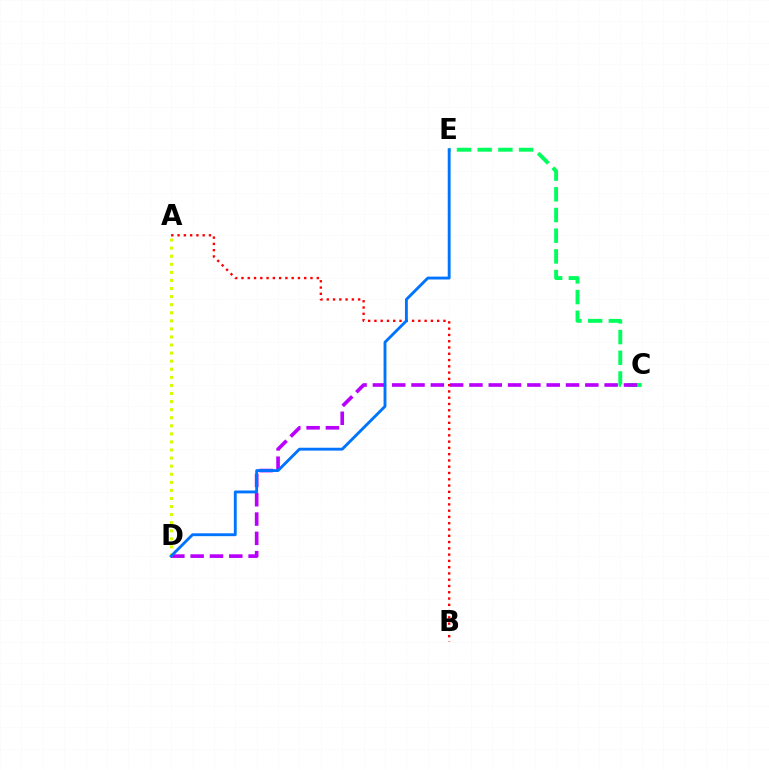{('C', 'E'): [{'color': '#00ff5c', 'line_style': 'dashed', 'thickness': 2.81}], ('C', 'D'): [{'color': '#b900ff', 'line_style': 'dashed', 'thickness': 2.62}], ('A', 'D'): [{'color': '#d1ff00', 'line_style': 'dotted', 'thickness': 2.19}], ('A', 'B'): [{'color': '#ff0000', 'line_style': 'dotted', 'thickness': 1.71}], ('D', 'E'): [{'color': '#0074ff', 'line_style': 'solid', 'thickness': 2.06}]}